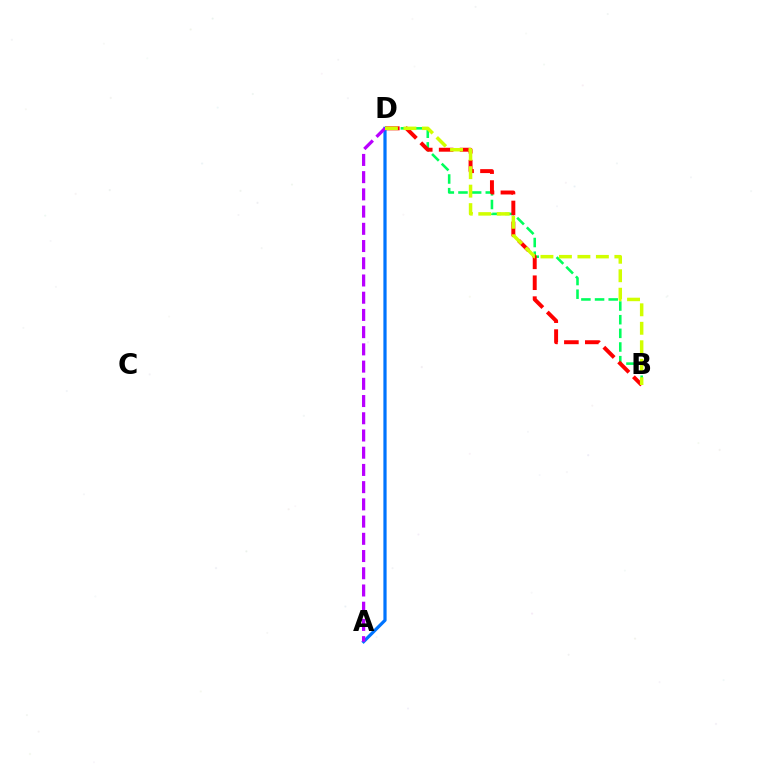{('B', 'D'): [{'color': '#00ff5c', 'line_style': 'dashed', 'thickness': 1.85}, {'color': '#ff0000', 'line_style': 'dashed', 'thickness': 2.84}, {'color': '#d1ff00', 'line_style': 'dashed', 'thickness': 2.51}], ('A', 'D'): [{'color': '#0074ff', 'line_style': 'solid', 'thickness': 2.32}, {'color': '#b900ff', 'line_style': 'dashed', 'thickness': 2.34}]}